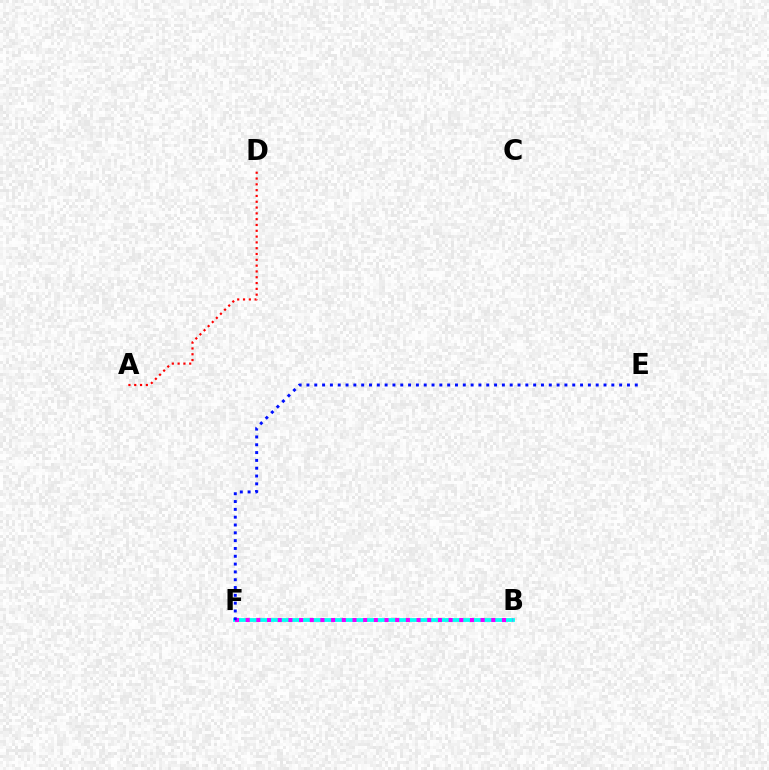{('B', 'F'): [{'color': '#fcf500', 'line_style': 'dashed', 'thickness': 1.67}, {'color': '#08ff00', 'line_style': 'solid', 'thickness': 1.59}, {'color': '#00fff6', 'line_style': 'solid', 'thickness': 2.71}, {'color': '#ee00ff', 'line_style': 'dotted', 'thickness': 2.9}], ('E', 'F'): [{'color': '#0010ff', 'line_style': 'dotted', 'thickness': 2.12}], ('A', 'D'): [{'color': '#ff0000', 'line_style': 'dotted', 'thickness': 1.58}]}